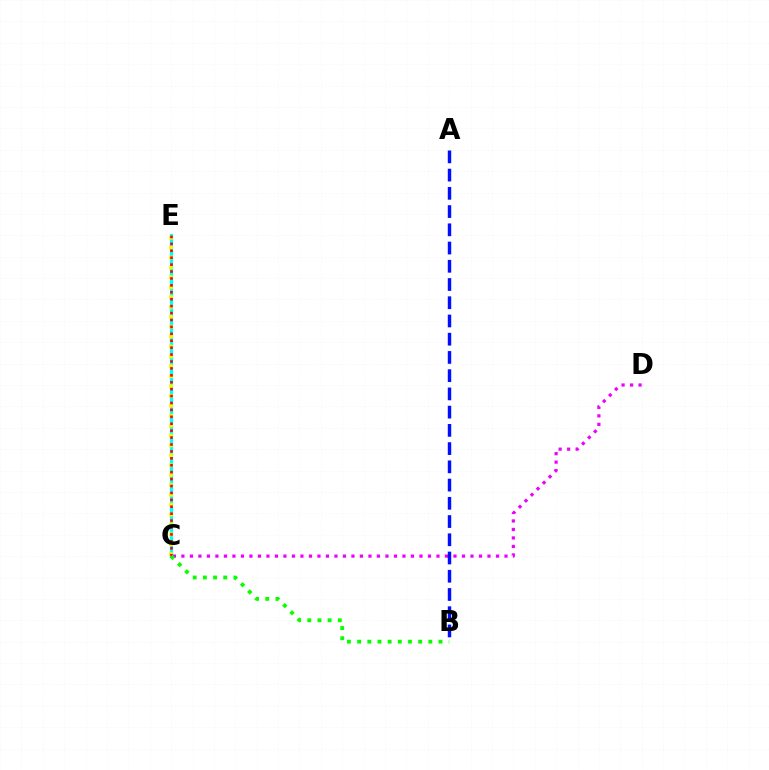{('C', 'D'): [{'color': '#ee00ff', 'line_style': 'dotted', 'thickness': 2.31}], ('C', 'E'): [{'color': '#00fff6', 'line_style': 'solid', 'thickness': 2.35}, {'color': '#fcf500', 'line_style': 'dotted', 'thickness': 2.69}, {'color': '#ff0000', 'line_style': 'dotted', 'thickness': 1.88}], ('A', 'B'): [{'color': '#0010ff', 'line_style': 'dashed', 'thickness': 2.48}], ('B', 'C'): [{'color': '#08ff00', 'line_style': 'dotted', 'thickness': 2.76}]}